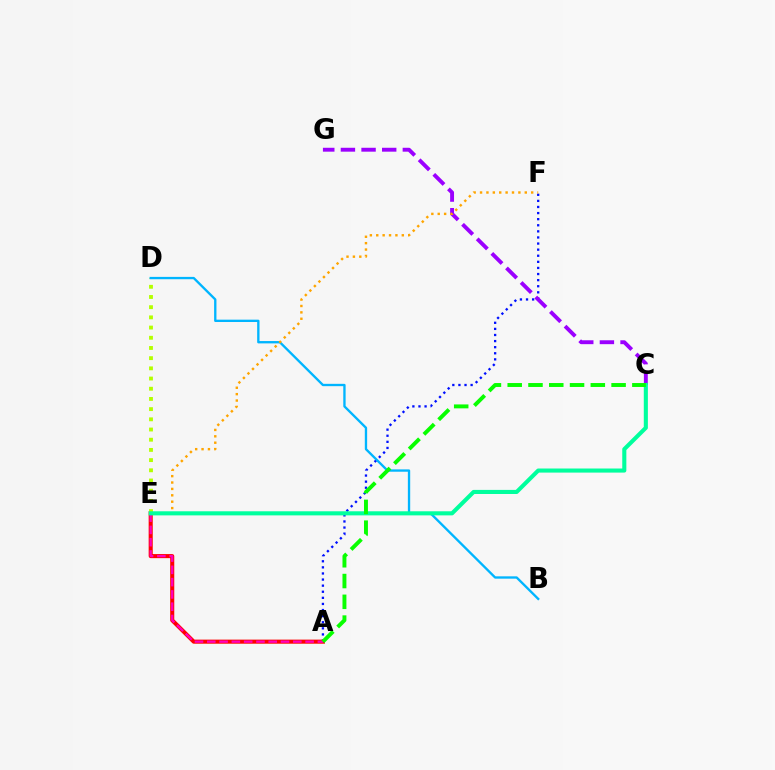{('A', 'F'): [{'color': '#0010ff', 'line_style': 'dotted', 'thickness': 1.66}], ('A', 'E'): [{'color': '#ff0000', 'line_style': 'solid', 'thickness': 2.93}, {'color': '#ff00bd', 'line_style': 'dashed', 'thickness': 1.67}], ('D', 'E'): [{'color': '#b3ff00', 'line_style': 'dotted', 'thickness': 2.77}], ('C', 'G'): [{'color': '#9b00ff', 'line_style': 'dashed', 'thickness': 2.8}], ('B', 'D'): [{'color': '#00b5ff', 'line_style': 'solid', 'thickness': 1.68}], ('E', 'F'): [{'color': '#ffa500', 'line_style': 'dotted', 'thickness': 1.74}], ('C', 'E'): [{'color': '#00ff9d', 'line_style': 'solid', 'thickness': 2.94}], ('A', 'C'): [{'color': '#08ff00', 'line_style': 'dashed', 'thickness': 2.82}]}